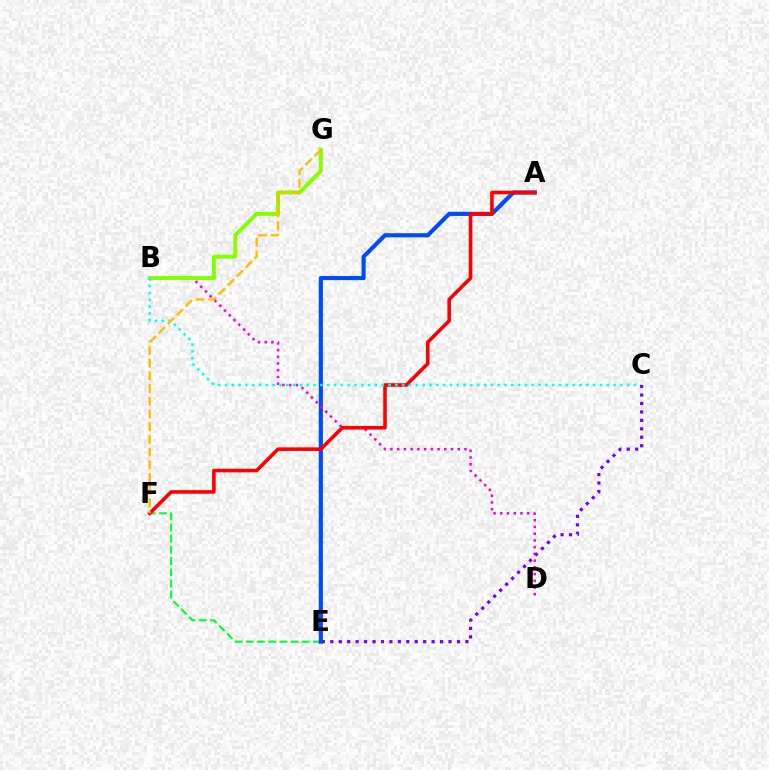{('E', 'F'): [{'color': '#00ff39', 'line_style': 'dashed', 'thickness': 1.52}], ('A', 'E'): [{'color': '#004bff', 'line_style': 'solid', 'thickness': 2.98}], ('B', 'D'): [{'color': '#ff00cf', 'line_style': 'dotted', 'thickness': 1.83}], ('A', 'F'): [{'color': '#ff0000', 'line_style': 'solid', 'thickness': 2.58}], ('B', 'G'): [{'color': '#84ff00', 'line_style': 'solid', 'thickness': 2.86}], ('B', 'C'): [{'color': '#00fff6', 'line_style': 'dotted', 'thickness': 1.85}], ('F', 'G'): [{'color': '#ffbd00', 'line_style': 'dashed', 'thickness': 1.73}], ('C', 'E'): [{'color': '#7200ff', 'line_style': 'dotted', 'thickness': 2.29}]}